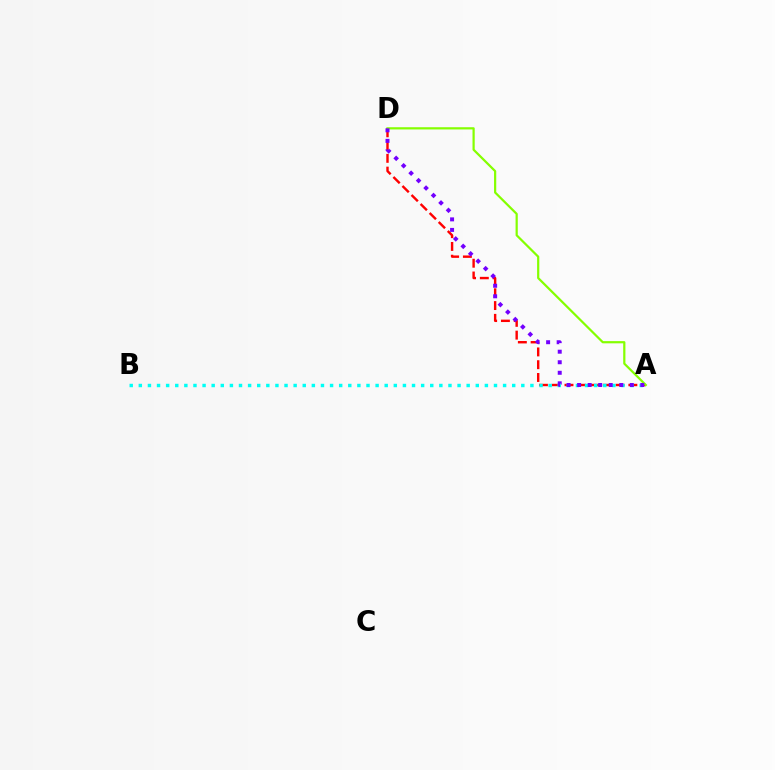{('A', 'D'): [{'color': '#ff0000', 'line_style': 'dashed', 'thickness': 1.74}, {'color': '#84ff00', 'line_style': 'solid', 'thickness': 1.59}, {'color': '#7200ff', 'line_style': 'dotted', 'thickness': 2.86}], ('A', 'B'): [{'color': '#00fff6', 'line_style': 'dotted', 'thickness': 2.47}]}